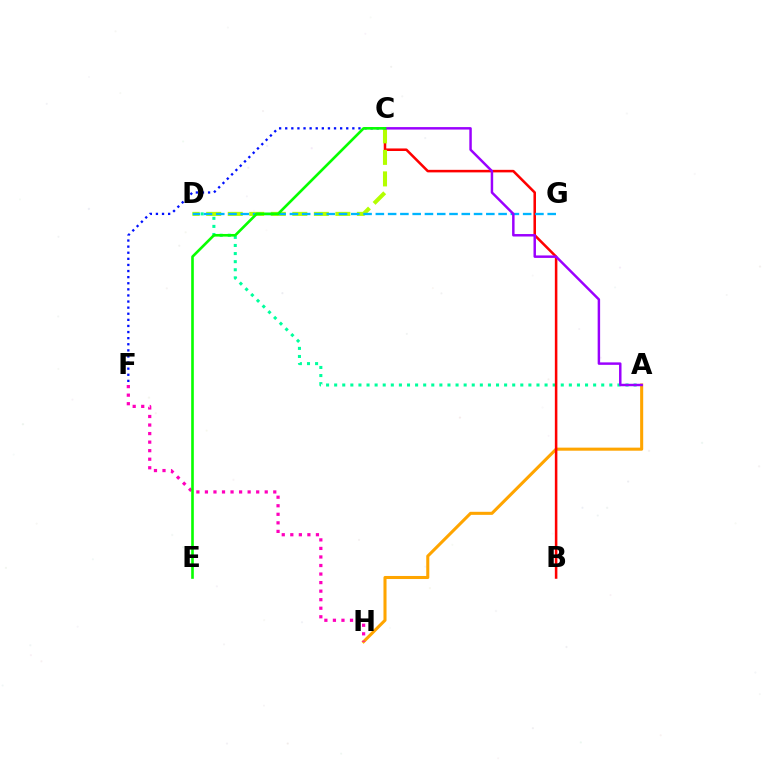{('A', 'D'): [{'color': '#00ff9d', 'line_style': 'dotted', 'thickness': 2.2}], ('C', 'F'): [{'color': '#0010ff', 'line_style': 'dotted', 'thickness': 1.66}], ('A', 'H'): [{'color': '#ffa500', 'line_style': 'solid', 'thickness': 2.21}], ('B', 'C'): [{'color': '#ff0000', 'line_style': 'solid', 'thickness': 1.83}], ('C', 'D'): [{'color': '#b3ff00', 'line_style': 'dashed', 'thickness': 2.92}], ('F', 'H'): [{'color': '#ff00bd', 'line_style': 'dotted', 'thickness': 2.32}], ('D', 'G'): [{'color': '#00b5ff', 'line_style': 'dashed', 'thickness': 1.67}], ('A', 'C'): [{'color': '#9b00ff', 'line_style': 'solid', 'thickness': 1.78}], ('C', 'E'): [{'color': '#08ff00', 'line_style': 'solid', 'thickness': 1.89}]}